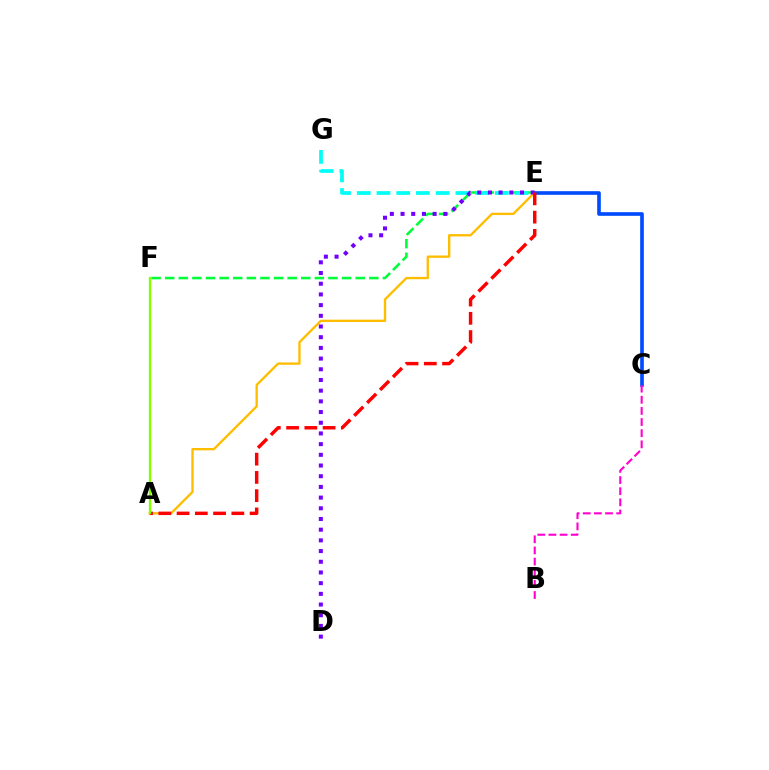{('A', 'E'): [{'color': '#ffbd00', 'line_style': 'solid', 'thickness': 1.68}, {'color': '#ff0000', 'line_style': 'dashed', 'thickness': 2.48}], ('C', 'E'): [{'color': '#004bff', 'line_style': 'solid', 'thickness': 2.62}], ('E', 'F'): [{'color': '#00ff39', 'line_style': 'dashed', 'thickness': 1.85}], ('E', 'G'): [{'color': '#00fff6', 'line_style': 'dashed', 'thickness': 2.68}], ('D', 'E'): [{'color': '#7200ff', 'line_style': 'dotted', 'thickness': 2.91}], ('A', 'F'): [{'color': '#84ff00', 'line_style': 'solid', 'thickness': 1.67}], ('B', 'C'): [{'color': '#ff00cf', 'line_style': 'dashed', 'thickness': 1.51}]}